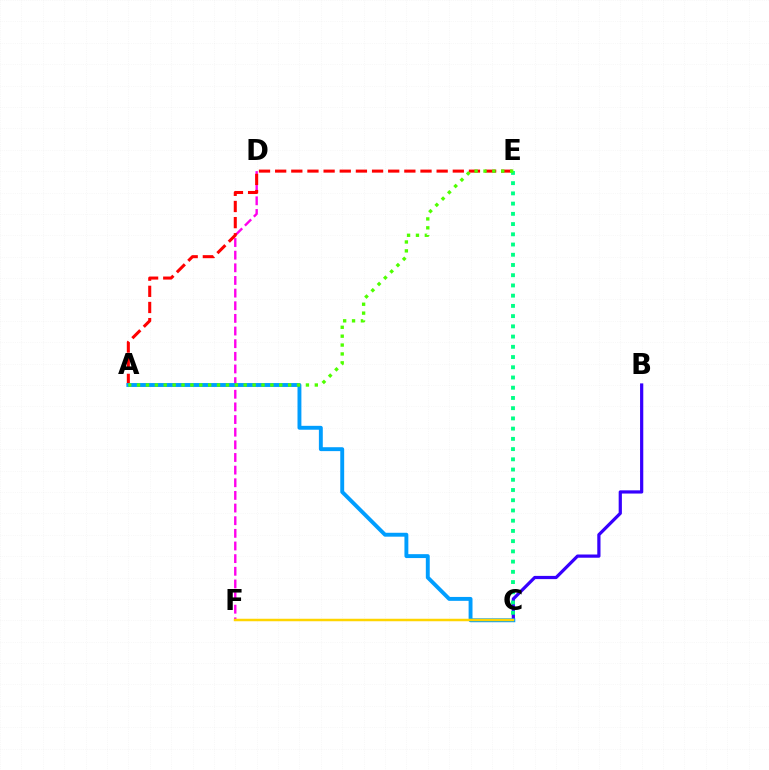{('B', 'C'): [{'color': '#3700ff', 'line_style': 'solid', 'thickness': 2.32}], ('D', 'F'): [{'color': '#ff00ed', 'line_style': 'dashed', 'thickness': 1.72}], ('A', 'E'): [{'color': '#ff0000', 'line_style': 'dashed', 'thickness': 2.19}, {'color': '#4fff00', 'line_style': 'dotted', 'thickness': 2.41}], ('A', 'C'): [{'color': '#009eff', 'line_style': 'solid', 'thickness': 2.81}], ('C', 'E'): [{'color': '#00ff86', 'line_style': 'dotted', 'thickness': 2.78}], ('C', 'F'): [{'color': '#ffd500', 'line_style': 'solid', 'thickness': 1.79}]}